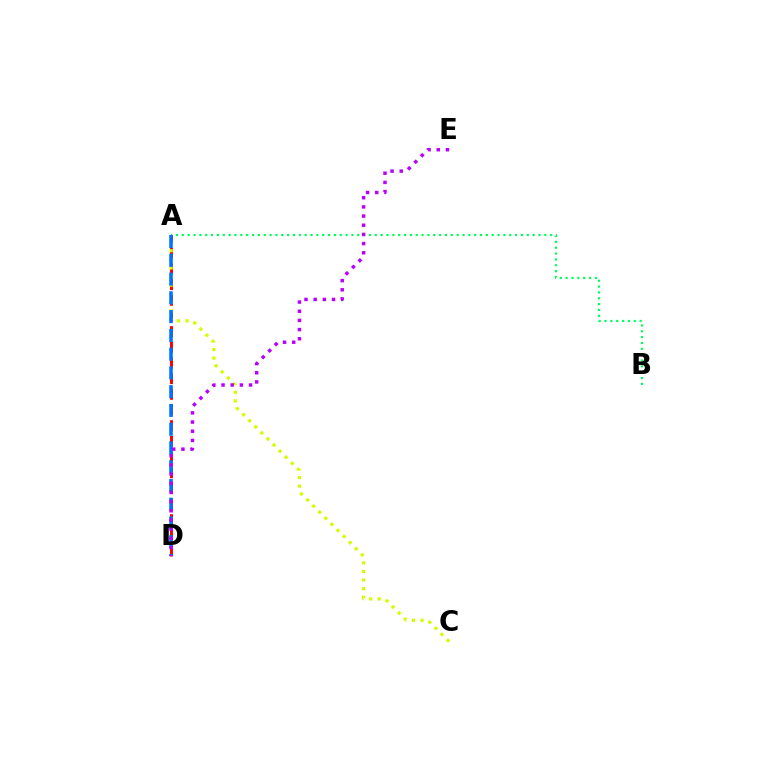{('A', 'D'): [{'color': '#ff0000', 'line_style': 'dashed', 'thickness': 2.13}, {'color': '#0074ff', 'line_style': 'dashed', 'thickness': 2.55}], ('A', 'C'): [{'color': '#d1ff00', 'line_style': 'dotted', 'thickness': 2.34}], ('A', 'B'): [{'color': '#00ff5c', 'line_style': 'dotted', 'thickness': 1.59}], ('D', 'E'): [{'color': '#b900ff', 'line_style': 'dotted', 'thickness': 2.49}]}